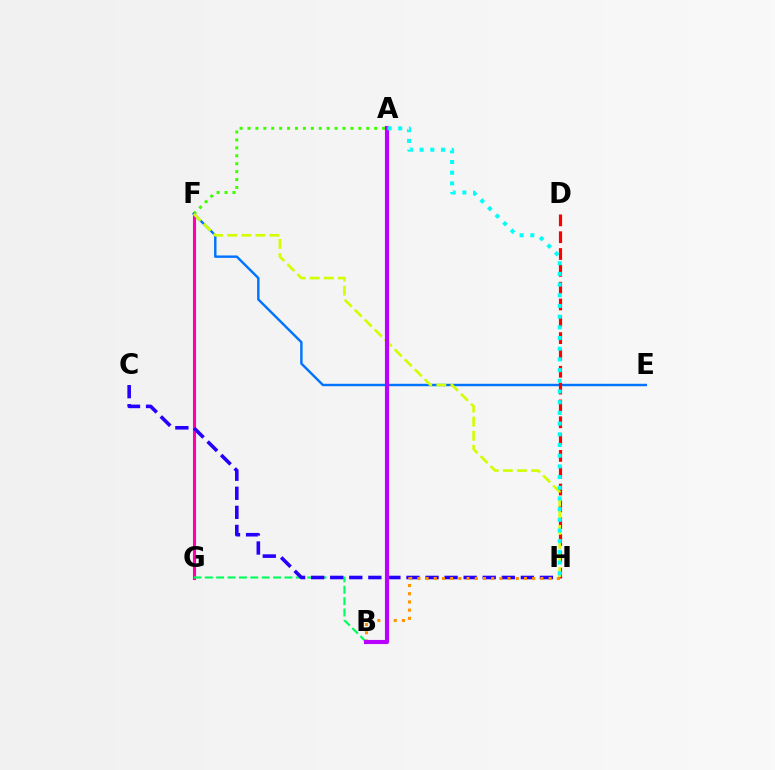{('F', 'G'): [{'color': '#ff00ac', 'line_style': 'solid', 'thickness': 2.23}], ('B', 'G'): [{'color': '#00ff5c', 'line_style': 'dashed', 'thickness': 1.55}], ('A', 'F'): [{'color': '#3dff00', 'line_style': 'dotted', 'thickness': 2.15}], ('E', 'F'): [{'color': '#0074ff', 'line_style': 'solid', 'thickness': 1.74}], ('C', 'H'): [{'color': '#2500ff', 'line_style': 'dashed', 'thickness': 2.59}], ('D', 'H'): [{'color': '#ff0000', 'line_style': 'dashed', 'thickness': 2.29}], ('B', 'H'): [{'color': '#ff9400', 'line_style': 'dotted', 'thickness': 2.23}], ('F', 'H'): [{'color': '#d1ff00', 'line_style': 'dashed', 'thickness': 1.92}], ('A', 'B'): [{'color': '#b900ff', 'line_style': 'solid', 'thickness': 2.98}], ('A', 'H'): [{'color': '#00fff6', 'line_style': 'dotted', 'thickness': 2.91}]}